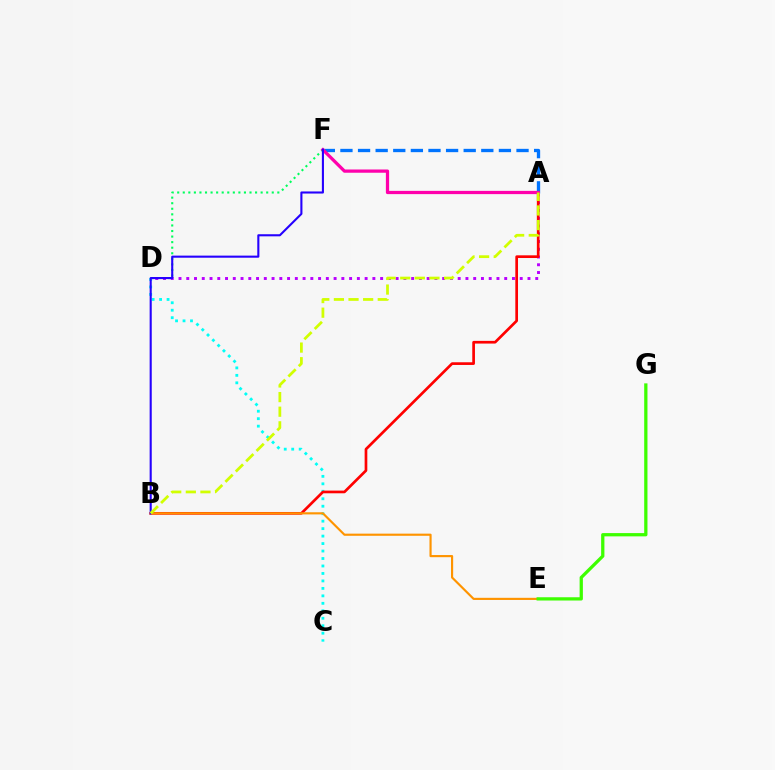{('D', 'F'): [{'color': '#00ff5c', 'line_style': 'dotted', 'thickness': 1.51}], ('A', 'F'): [{'color': '#0074ff', 'line_style': 'dashed', 'thickness': 2.39}, {'color': '#ff00ac', 'line_style': 'solid', 'thickness': 2.34}], ('A', 'D'): [{'color': '#b900ff', 'line_style': 'dotted', 'thickness': 2.11}], ('C', 'D'): [{'color': '#00fff6', 'line_style': 'dotted', 'thickness': 2.03}], ('A', 'B'): [{'color': '#ff0000', 'line_style': 'solid', 'thickness': 1.94}, {'color': '#d1ff00', 'line_style': 'dashed', 'thickness': 1.99}], ('B', 'E'): [{'color': '#ff9400', 'line_style': 'solid', 'thickness': 1.55}], ('B', 'F'): [{'color': '#2500ff', 'line_style': 'solid', 'thickness': 1.51}], ('E', 'G'): [{'color': '#3dff00', 'line_style': 'solid', 'thickness': 2.35}]}